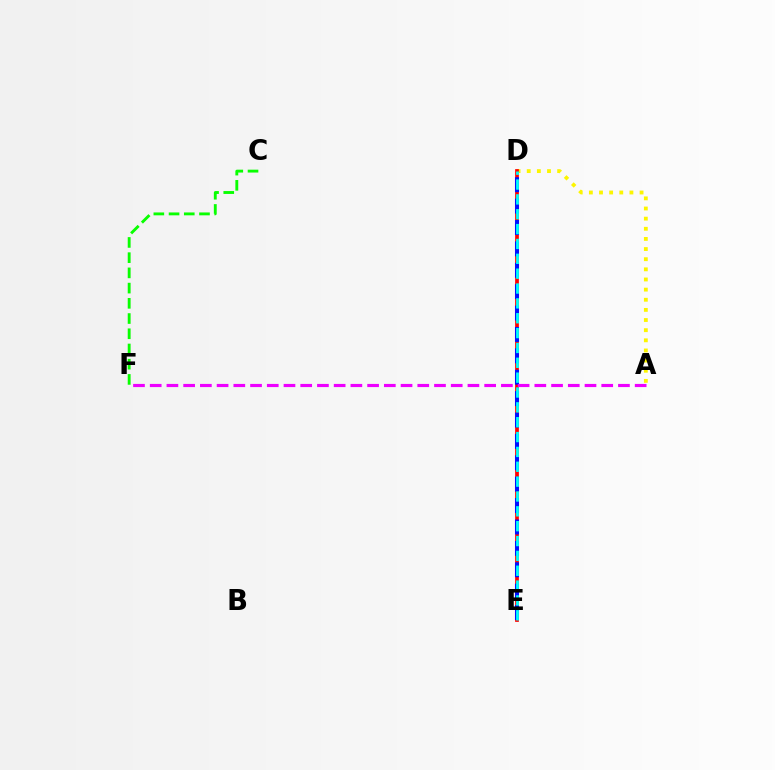{('C', 'F'): [{'color': '#08ff00', 'line_style': 'dashed', 'thickness': 2.07}], ('A', 'D'): [{'color': '#fcf500', 'line_style': 'dotted', 'thickness': 2.75}], ('D', 'E'): [{'color': '#ff0000', 'line_style': 'solid', 'thickness': 2.69}, {'color': '#0010ff', 'line_style': 'dashed', 'thickness': 2.91}, {'color': '#00fff6', 'line_style': 'dashed', 'thickness': 2.02}], ('A', 'F'): [{'color': '#ee00ff', 'line_style': 'dashed', 'thickness': 2.27}]}